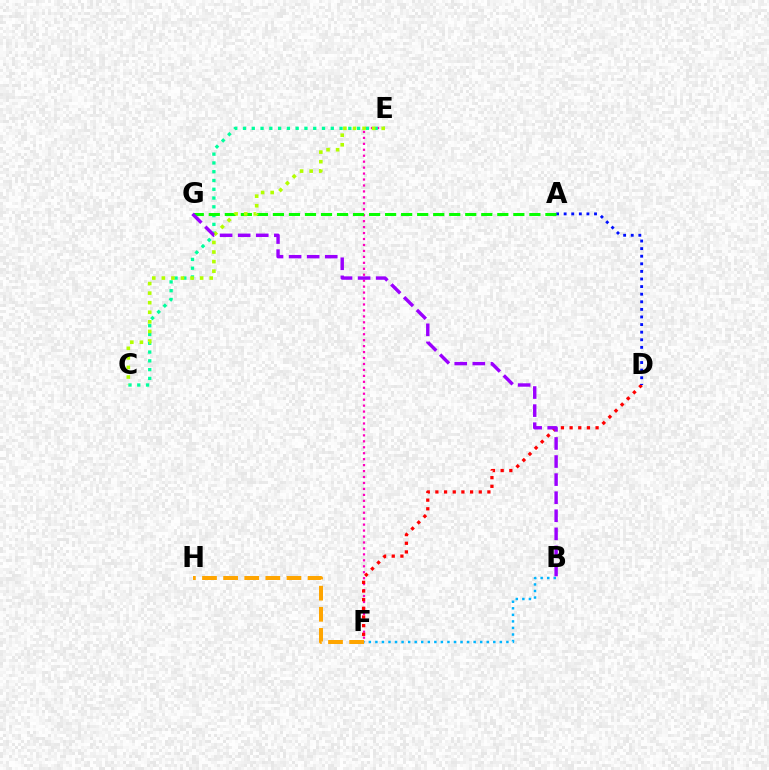{('E', 'F'): [{'color': '#ff00bd', 'line_style': 'dotted', 'thickness': 1.62}], ('D', 'F'): [{'color': '#ff0000', 'line_style': 'dotted', 'thickness': 2.35}], ('B', 'F'): [{'color': '#00b5ff', 'line_style': 'dotted', 'thickness': 1.78}], ('C', 'E'): [{'color': '#00ff9d', 'line_style': 'dotted', 'thickness': 2.39}, {'color': '#b3ff00', 'line_style': 'dotted', 'thickness': 2.6}], ('A', 'D'): [{'color': '#0010ff', 'line_style': 'dotted', 'thickness': 2.06}], ('F', 'H'): [{'color': '#ffa500', 'line_style': 'dashed', 'thickness': 2.87}], ('A', 'G'): [{'color': '#08ff00', 'line_style': 'dashed', 'thickness': 2.18}], ('B', 'G'): [{'color': '#9b00ff', 'line_style': 'dashed', 'thickness': 2.46}]}